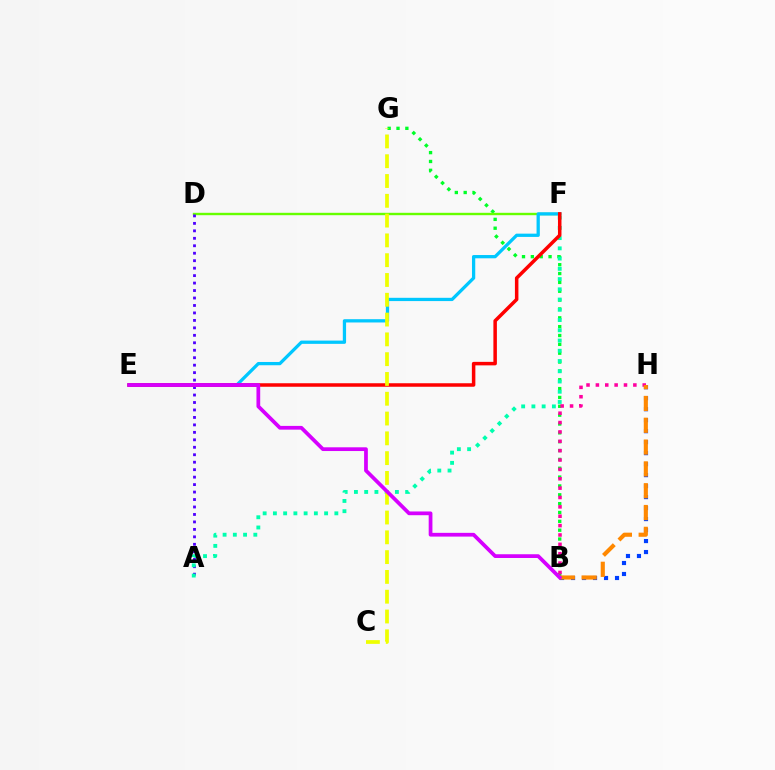{('B', 'G'): [{'color': '#00ff27', 'line_style': 'dotted', 'thickness': 2.4}], ('B', 'H'): [{'color': '#ff00a0', 'line_style': 'dotted', 'thickness': 2.55}, {'color': '#003fff', 'line_style': 'dotted', 'thickness': 2.99}, {'color': '#ff8800', 'line_style': 'dashed', 'thickness': 2.96}], ('D', 'F'): [{'color': '#66ff00', 'line_style': 'solid', 'thickness': 1.72}], ('A', 'D'): [{'color': '#4f00ff', 'line_style': 'dotted', 'thickness': 2.03}], ('A', 'F'): [{'color': '#00ffaf', 'line_style': 'dotted', 'thickness': 2.78}], ('E', 'F'): [{'color': '#00c7ff', 'line_style': 'solid', 'thickness': 2.35}, {'color': '#ff0000', 'line_style': 'solid', 'thickness': 2.52}], ('C', 'G'): [{'color': '#eeff00', 'line_style': 'dashed', 'thickness': 2.69}], ('B', 'E'): [{'color': '#d600ff', 'line_style': 'solid', 'thickness': 2.69}]}